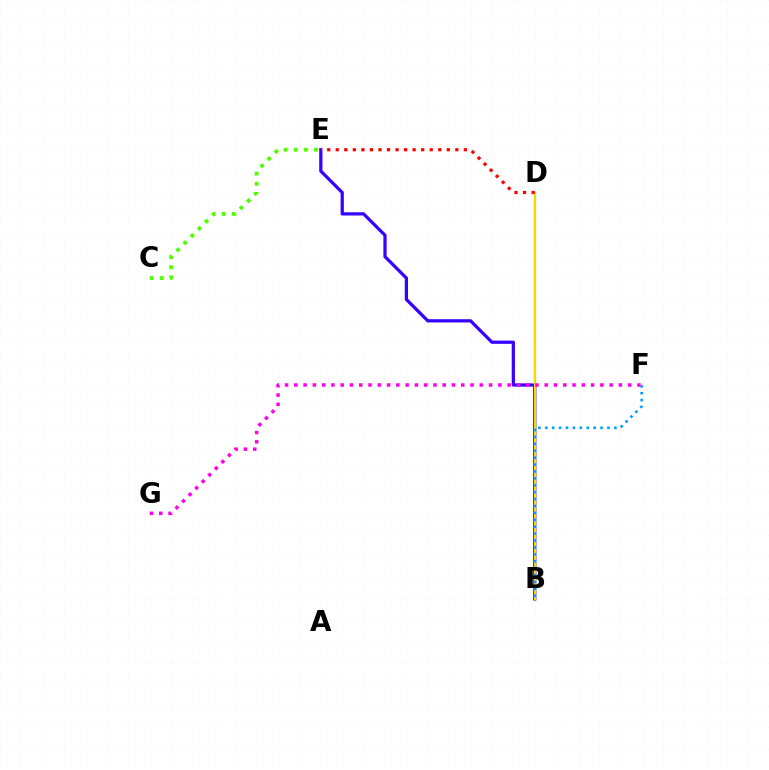{('B', 'D'): [{'color': '#00ff86', 'line_style': 'solid', 'thickness': 1.61}, {'color': '#ffd500', 'line_style': 'solid', 'thickness': 1.55}], ('C', 'E'): [{'color': '#4fff00', 'line_style': 'dotted', 'thickness': 2.75}], ('B', 'E'): [{'color': '#3700ff', 'line_style': 'solid', 'thickness': 2.33}], ('B', 'F'): [{'color': '#009eff', 'line_style': 'dotted', 'thickness': 1.88}], ('F', 'G'): [{'color': '#ff00ed', 'line_style': 'dotted', 'thickness': 2.52}], ('D', 'E'): [{'color': '#ff0000', 'line_style': 'dotted', 'thickness': 2.32}]}